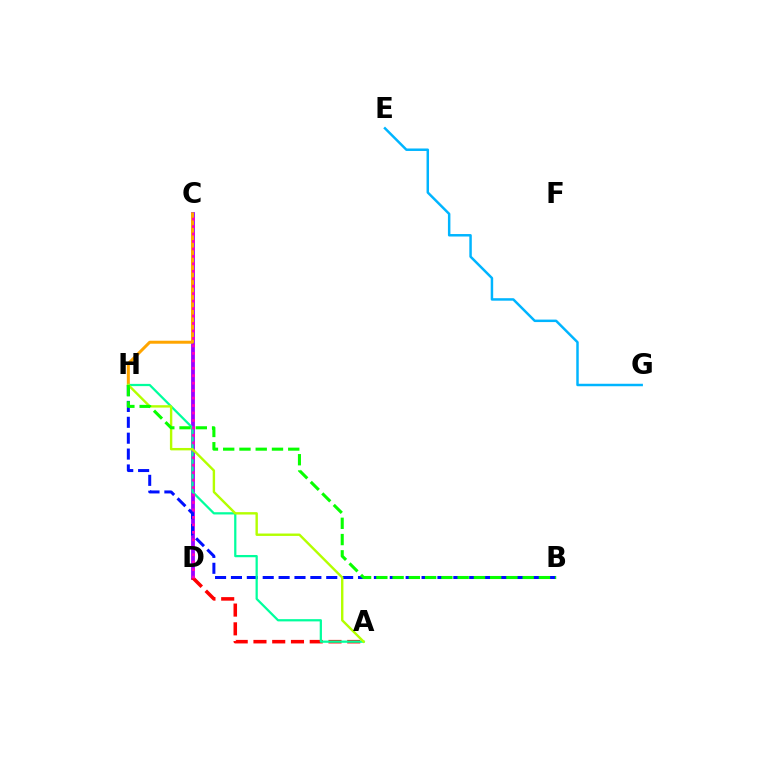{('C', 'D'): [{'color': '#9b00ff', 'line_style': 'solid', 'thickness': 2.73}, {'color': '#ff00bd', 'line_style': 'dotted', 'thickness': 2.03}], ('B', 'H'): [{'color': '#0010ff', 'line_style': 'dashed', 'thickness': 2.16}, {'color': '#08ff00', 'line_style': 'dashed', 'thickness': 2.21}], ('A', 'D'): [{'color': '#ff0000', 'line_style': 'dashed', 'thickness': 2.55}], ('C', 'H'): [{'color': '#ffa500', 'line_style': 'solid', 'thickness': 2.15}], ('A', 'H'): [{'color': '#00ff9d', 'line_style': 'solid', 'thickness': 1.61}, {'color': '#b3ff00', 'line_style': 'solid', 'thickness': 1.73}], ('E', 'G'): [{'color': '#00b5ff', 'line_style': 'solid', 'thickness': 1.78}]}